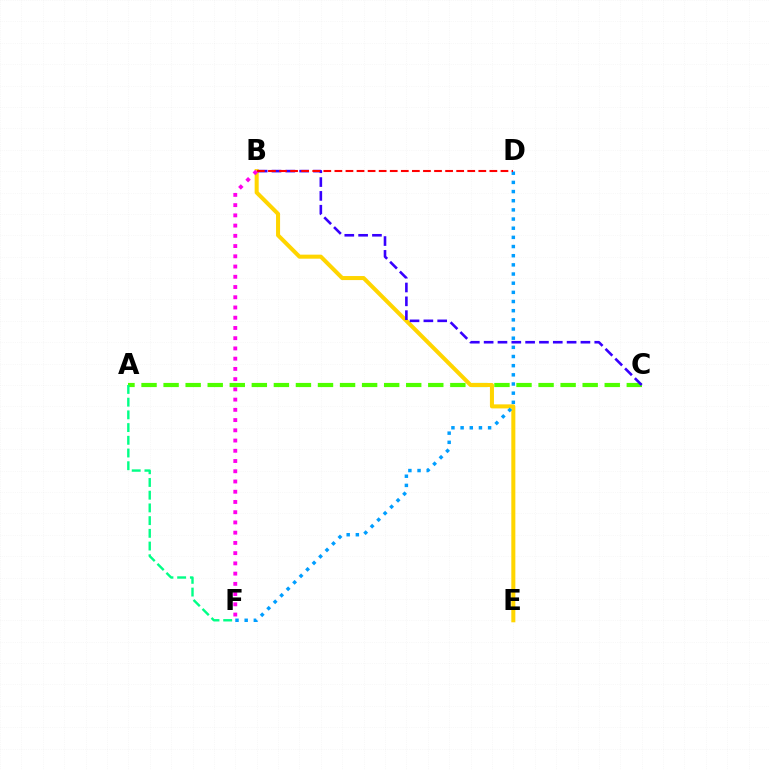{('A', 'C'): [{'color': '#4fff00', 'line_style': 'dashed', 'thickness': 3.0}], ('B', 'E'): [{'color': '#ffd500', 'line_style': 'solid', 'thickness': 2.91}], ('D', 'F'): [{'color': '#009eff', 'line_style': 'dotted', 'thickness': 2.49}], ('A', 'F'): [{'color': '#00ff86', 'line_style': 'dashed', 'thickness': 1.73}], ('B', 'C'): [{'color': '#3700ff', 'line_style': 'dashed', 'thickness': 1.88}], ('B', 'D'): [{'color': '#ff0000', 'line_style': 'dashed', 'thickness': 1.5}], ('B', 'F'): [{'color': '#ff00ed', 'line_style': 'dotted', 'thickness': 2.78}]}